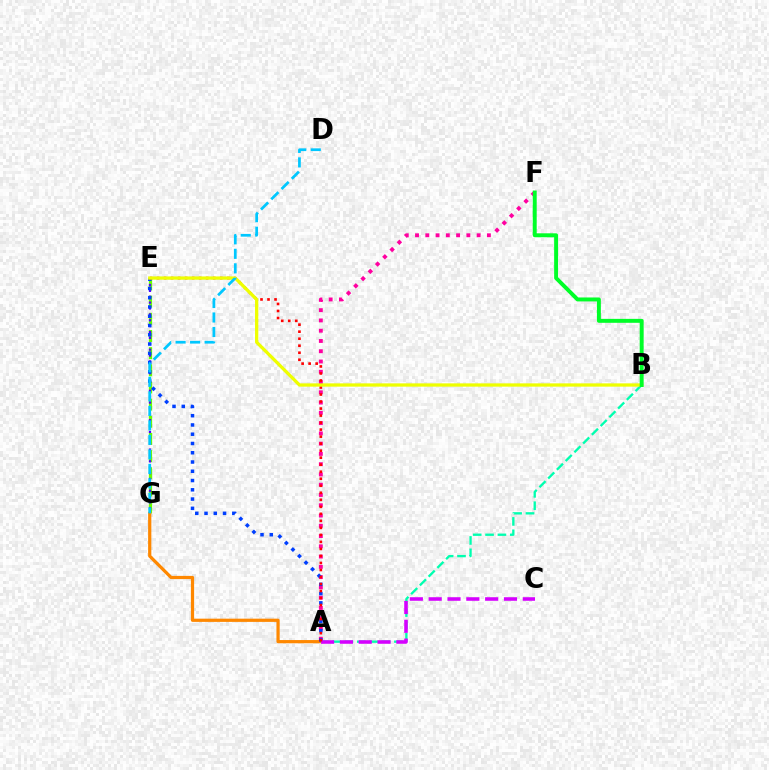{('E', 'G'): [{'color': '#66ff00', 'line_style': 'dashed', 'thickness': 2.33}, {'color': '#4f00ff', 'line_style': 'dotted', 'thickness': 1.6}], ('A', 'G'): [{'color': '#ff8800', 'line_style': 'solid', 'thickness': 2.32}], ('A', 'B'): [{'color': '#00ffaf', 'line_style': 'dashed', 'thickness': 1.68}], ('A', 'F'): [{'color': '#ff00a0', 'line_style': 'dotted', 'thickness': 2.79}], ('A', 'E'): [{'color': '#003fff', 'line_style': 'dotted', 'thickness': 2.52}, {'color': '#ff0000', 'line_style': 'dotted', 'thickness': 1.91}], ('A', 'C'): [{'color': '#d600ff', 'line_style': 'dashed', 'thickness': 2.56}], ('B', 'E'): [{'color': '#eeff00', 'line_style': 'solid', 'thickness': 2.36}], ('B', 'F'): [{'color': '#00ff27', 'line_style': 'solid', 'thickness': 2.84}], ('D', 'G'): [{'color': '#00c7ff', 'line_style': 'dashed', 'thickness': 1.97}]}